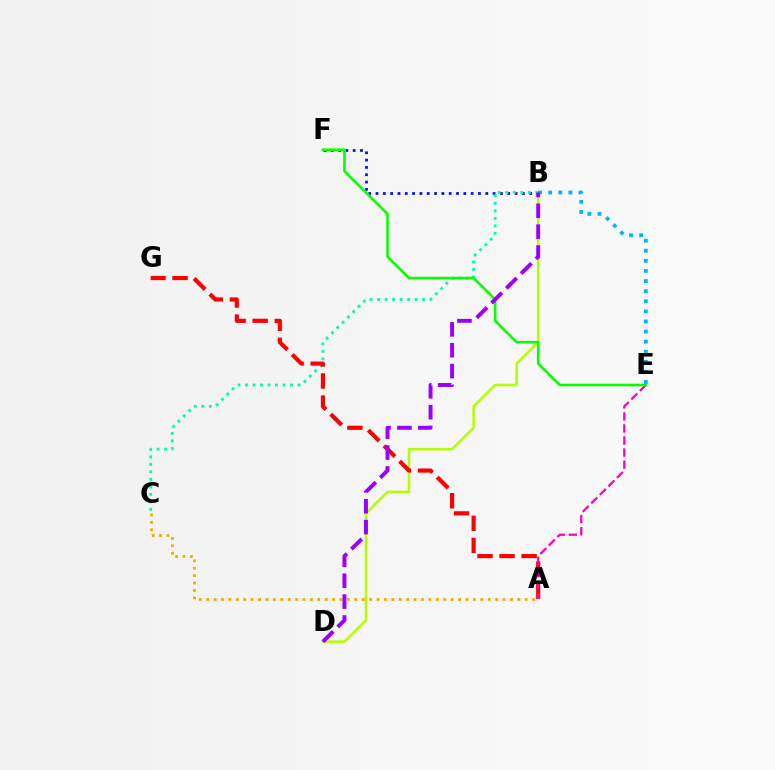{('B', 'D'): [{'color': '#b3ff00', 'line_style': 'solid', 'thickness': 1.82}, {'color': '#9b00ff', 'line_style': 'dashed', 'thickness': 2.83}], ('B', 'F'): [{'color': '#0010ff', 'line_style': 'dotted', 'thickness': 1.99}], ('B', 'C'): [{'color': '#00ff9d', 'line_style': 'dotted', 'thickness': 2.04}], ('B', 'E'): [{'color': '#00b5ff', 'line_style': 'dotted', 'thickness': 2.74}], ('A', 'C'): [{'color': '#ffa500', 'line_style': 'dotted', 'thickness': 2.01}], ('A', 'G'): [{'color': '#ff0000', 'line_style': 'dashed', 'thickness': 3.0}], ('A', 'E'): [{'color': '#ff00bd', 'line_style': 'dashed', 'thickness': 1.64}], ('E', 'F'): [{'color': '#08ff00', 'line_style': 'solid', 'thickness': 1.86}]}